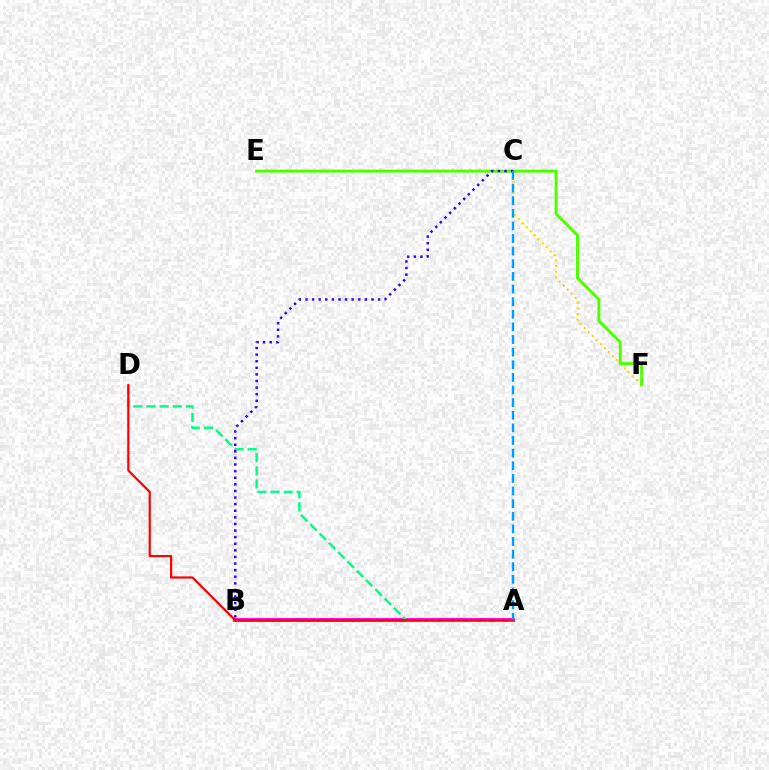{('A', 'B'): [{'color': '#ff00ed', 'line_style': 'solid', 'thickness': 2.8}], ('A', 'D'): [{'color': '#00ff86', 'line_style': 'dashed', 'thickness': 1.78}, {'color': '#ff0000', 'line_style': 'solid', 'thickness': 1.59}], ('C', 'F'): [{'color': '#ffd500', 'line_style': 'dotted', 'thickness': 1.54}], ('E', 'F'): [{'color': '#4fff00', 'line_style': 'solid', 'thickness': 2.14}], ('B', 'C'): [{'color': '#3700ff', 'line_style': 'dotted', 'thickness': 1.79}], ('A', 'C'): [{'color': '#009eff', 'line_style': 'dashed', 'thickness': 1.71}]}